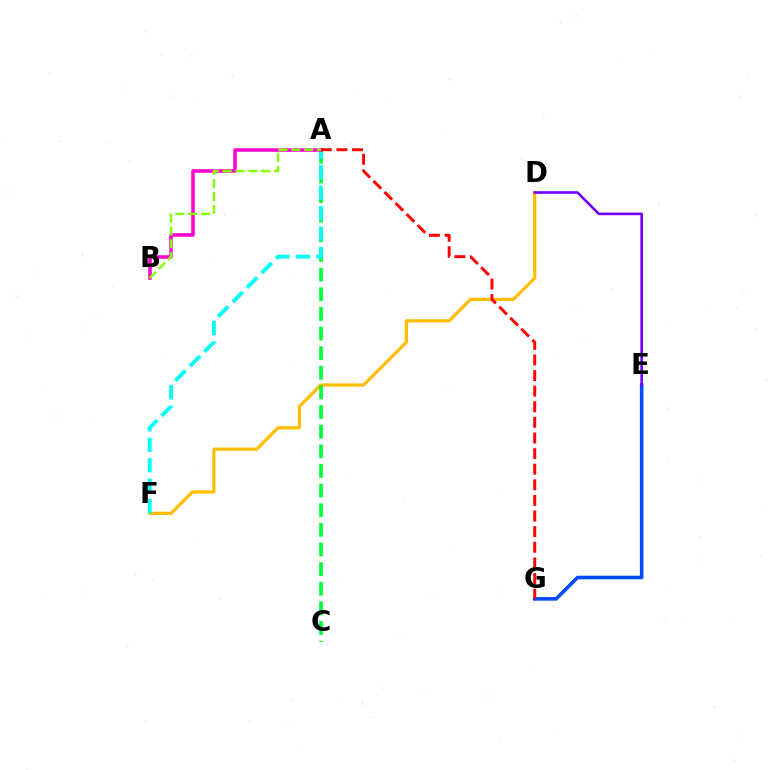{('E', 'G'): [{'color': '#004bff', 'line_style': 'solid', 'thickness': 2.58}], ('D', 'F'): [{'color': '#ffbd00', 'line_style': 'solid', 'thickness': 2.3}], ('D', 'E'): [{'color': '#7200ff', 'line_style': 'solid', 'thickness': 1.88}], ('A', 'C'): [{'color': '#00ff39', 'line_style': 'dashed', 'thickness': 2.67}], ('A', 'F'): [{'color': '#00fff6', 'line_style': 'dashed', 'thickness': 2.78}], ('A', 'B'): [{'color': '#ff00cf', 'line_style': 'solid', 'thickness': 2.53}, {'color': '#84ff00', 'line_style': 'dashed', 'thickness': 1.75}], ('A', 'G'): [{'color': '#ff0000', 'line_style': 'dashed', 'thickness': 2.12}]}